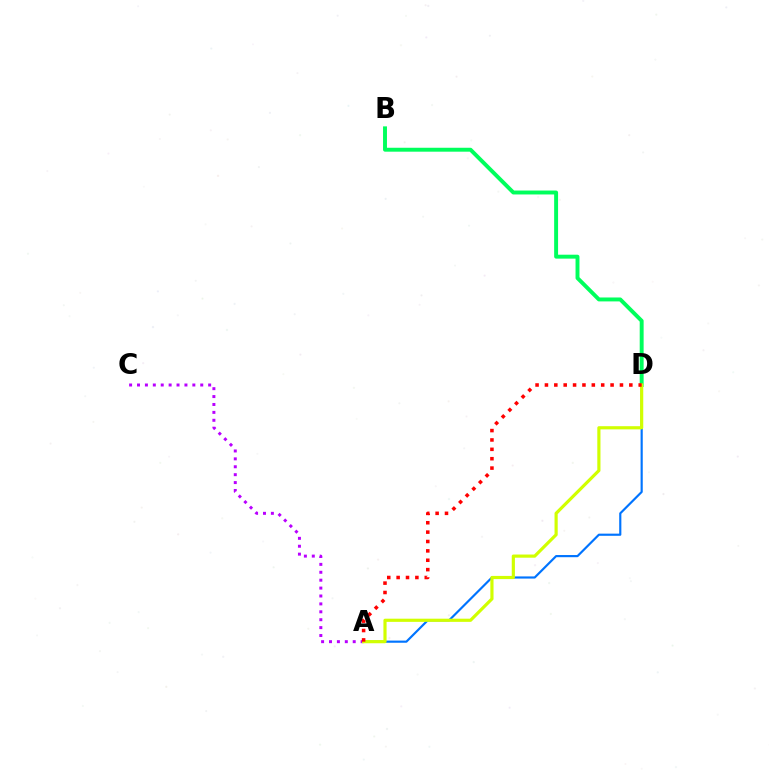{('A', 'D'): [{'color': '#0074ff', 'line_style': 'solid', 'thickness': 1.56}, {'color': '#d1ff00', 'line_style': 'solid', 'thickness': 2.28}, {'color': '#ff0000', 'line_style': 'dotted', 'thickness': 2.55}], ('A', 'C'): [{'color': '#b900ff', 'line_style': 'dotted', 'thickness': 2.15}], ('B', 'D'): [{'color': '#00ff5c', 'line_style': 'solid', 'thickness': 2.83}]}